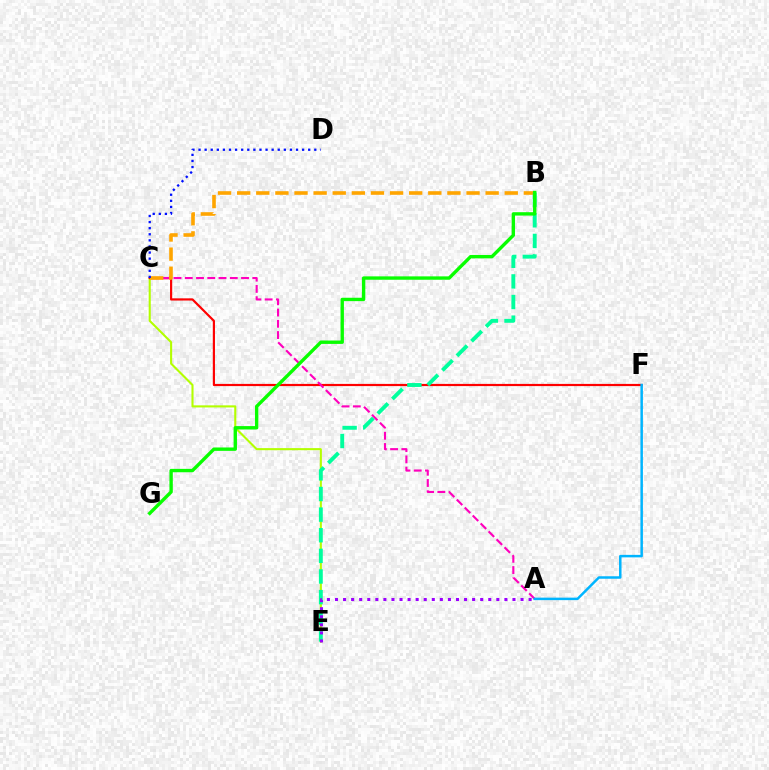{('C', 'E'): [{'color': '#b3ff00', 'line_style': 'solid', 'thickness': 1.51}], ('C', 'F'): [{'color': '#ff0000', 'line_style': 'solid', 'thickness': 1.57}], ('A', 'C'): [{'color': '#ff00bd', 'line_style': 'dashed', 'thickness': 1.53}], ('B', 'C'): [{'color': '#ffa500', 'line_style': 'dashed', 'thickness': 2.6}], ('B', 'E'): [{'color': '#00ff9d', 'line_style': 'dashed', 'thickness': 2.8}], ('A', 'F'): [{'color': '#00b5ff', 'line_style': 'solid', 'thickness': 1.8}], ('C', 'D'): [{'color': '#0010ff', 'line_style': 'dotted', 'thickness': 1.66}], ('A', 'E'): [{'color': '#9b00ff', 'line_style': 'dotted', 'thickness': 2.19}], ('B', 'G'): [{'color': '#08ff00', 'line_style': 'solid', 'thickness': 2.43}]}